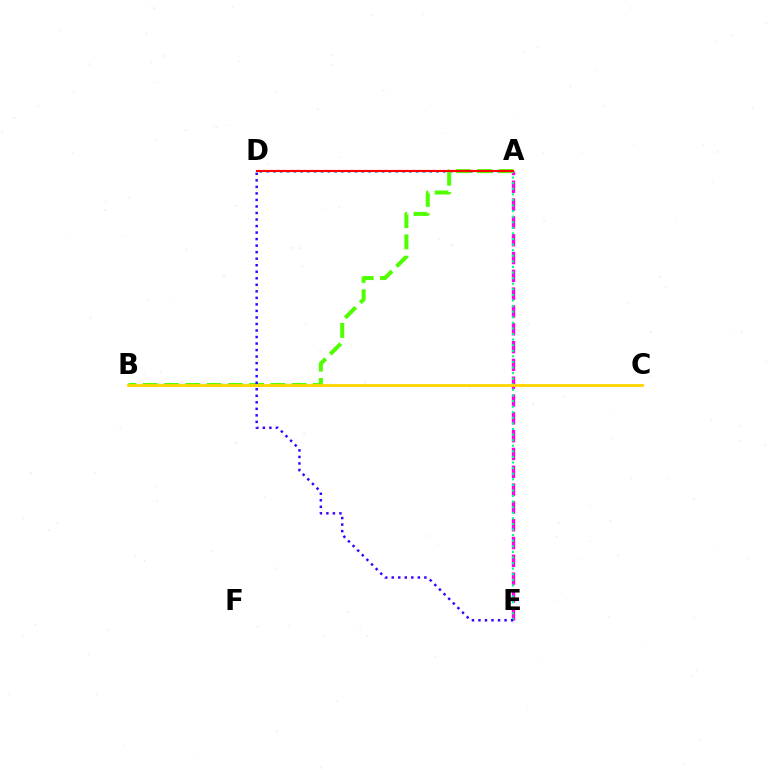{('A', 'E'): [{'color': '#ff00ed', 'line_style': 'dashed', 'thickness': 2.42}, {'color': '#00ff86', 'line_style': 'dotted', 'thickness': 1.52}], ('A', 'D'): [{'color': '#009eff', 'line_style': 'dotted', 'thickness': 1.85}, {'color': '#ff0000', 'line_style': 'solid', 'thickness': 1.55}], ('A', 'B'): [{'color': '#4fff00', 'line_style': 'dashed', 'thickness': 2.89}], ('B', 'C'): [{'color': '#ffd500', 'line_style': 'solid', 'thickness': 2.02}], ('D', 'E'): [{'color': '#3700ff', 'line_style': 'dotted', 'thickness': 1.77}]}